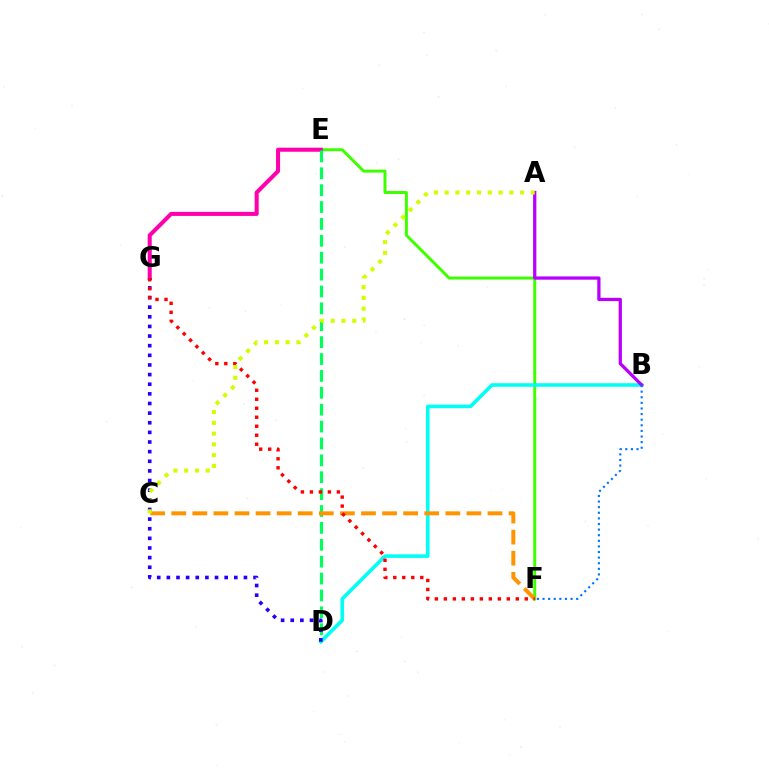{('E', 'F'): [{'color': '#3dff00', 'line_style': 'solid', 'thickness': 2.14}], ('B', 'D'): [{'color': '#00fff6', 'line_style': 'solid', 'thickness': 2.59}], ('E', 'G'): [{'color': '#ff00ac', 'line_style': 'solid', 'thickness': 2.92}], ('D', 'E'): [{'color': '#00ff5c', 'line_style': 'dashed', 'thickness': 2.29}], ('C', 'F'): [{'color': '#ff9400', 'line_style': 'dashed', 'thickness': 2.86}], ('D', 'G'): [{'color': '#2500ff', 'line_style': 'dotted', 'thickness': 2.62}], ('A', 'B'): [{'color': '#b900ff', 'line_style': 'solid', 'thickness': 2.35}], ('F', 'G'): [{'color': '#ff0000', 'line_style': 'dotted', 'thickness': 2.44}], ('B', 'F'): [{'color': '#0074ff', 'line_style': 'dotted', 'thickness': 1.52}], ('A', 'C'): [{'color': '#d1ff00', 'line_style': 'dotted', 'thickness': 2.93}]}